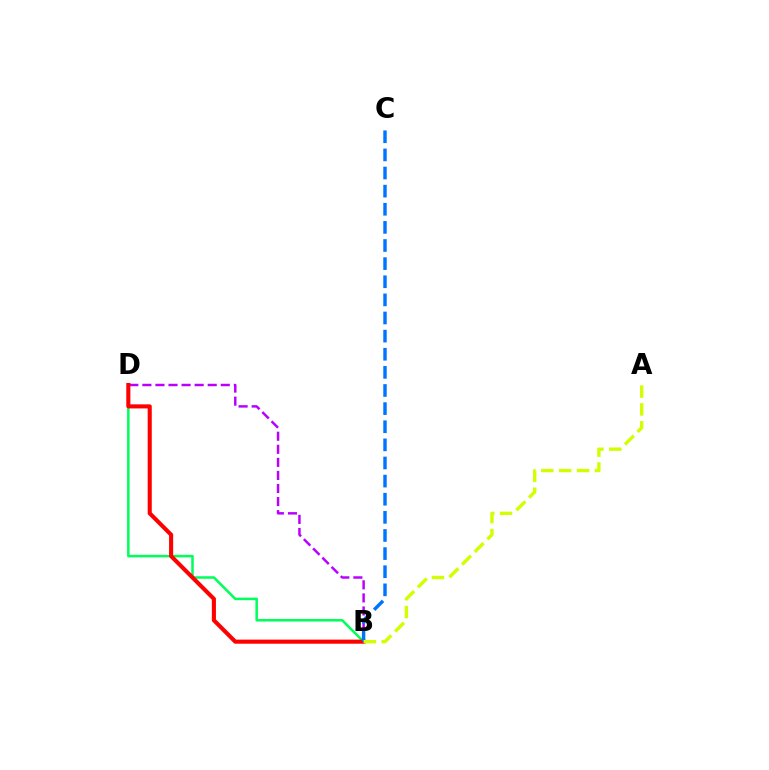{('B', 'D'): [{'color': '#00ff5c', 'line_style': 'solid', 'thickness': 1.82}, {'color': '#b900ff', 'line_style': 'dashed', 'thickness': 1.78}, {'color': '#ff0000', 'line_style': 'solid', 'thickness': 2.95}], ('B', 'C'): [{'color': '#0074ff', 'line_style': 'dashed', 'thickness': 2.46}], ('A', 'B'): [{'color': '#d1ff00', 'line_style': 'dashed', 'thickness': 2.43}]}